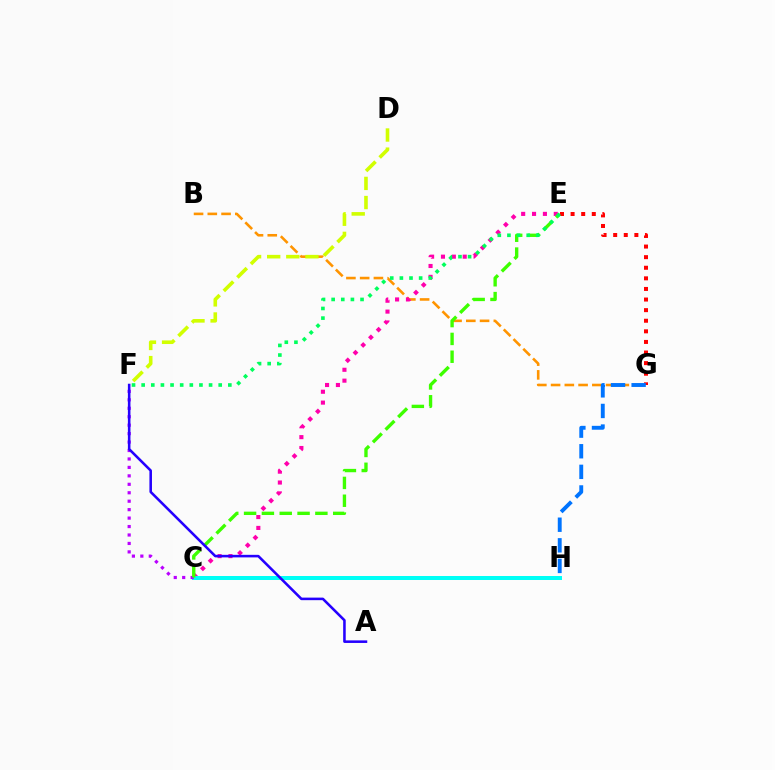{('B', 'G'): [{'color': '#ff9400', 'line_style': 'dashed', 'thickness': 1.87}], ('C', 'E'): [{'color': '#ff00ac', 'line_style': 'dotted', 'thickness': 2.95}, {'color': '#3dff00', 'line_style': 'dashed', 'thickness': 2.42}], ('C', 'H'): [{'color': '#00fff6', 'line_style': 'solid', 'thickness': 2.88}], ('D', 'F'): [{'color': '#d1ff00', 'line_style': 'dashed', 'thickness': 2.6}], ('C', 'F'): [{'color': '#b900ff', 'line_style': 'dotted', 'thickness': 2.3}], ('E', 'G'): [{'color': '#ff0000', 'line_style': 'dotted', 'thickness': 2.88}], ('G', 'H'): [{'color': '#0074ff', 'line_style': 'dashed', 'thickness': 2.8}], ('E', 'F'): [{'color': '#00ff5c', 'line_style': 'dotted', 'thickness': 2.62}], ('A', 'F'): [{'color': '#2500ff', 'line_style': 'solid', 'thickness': 1.84}]}